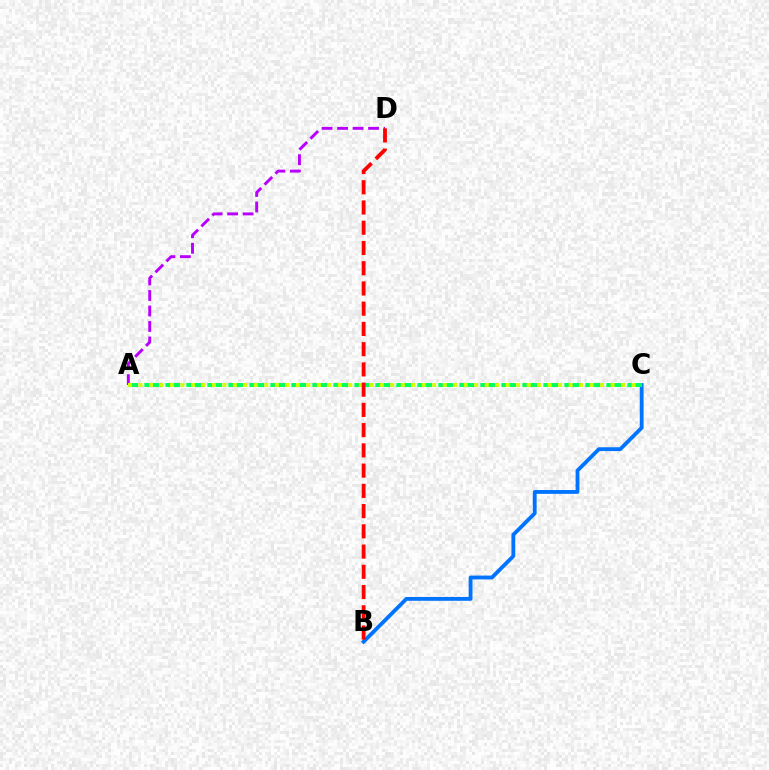{('B', 'C'): [{'color': '#0074ff', 'line_style': 'solid', 'thickness': 2.75}], ('A', 'D'): [{'color': '#b900ff', 'line_style': 'dashed', 'thickness': 2.1}], ('A', 'C'): [{'color': '#00ff5c', 'line_style': 'dashed', 'thickness': 2.85}, {'color': '#d1ff00', 'line_style': 'dotted', 'thickness': 2.85}], ('B', 'D'): [{'color': '#ff0000', 'line_style': 'dashed', 'thickness': 2.75}]}